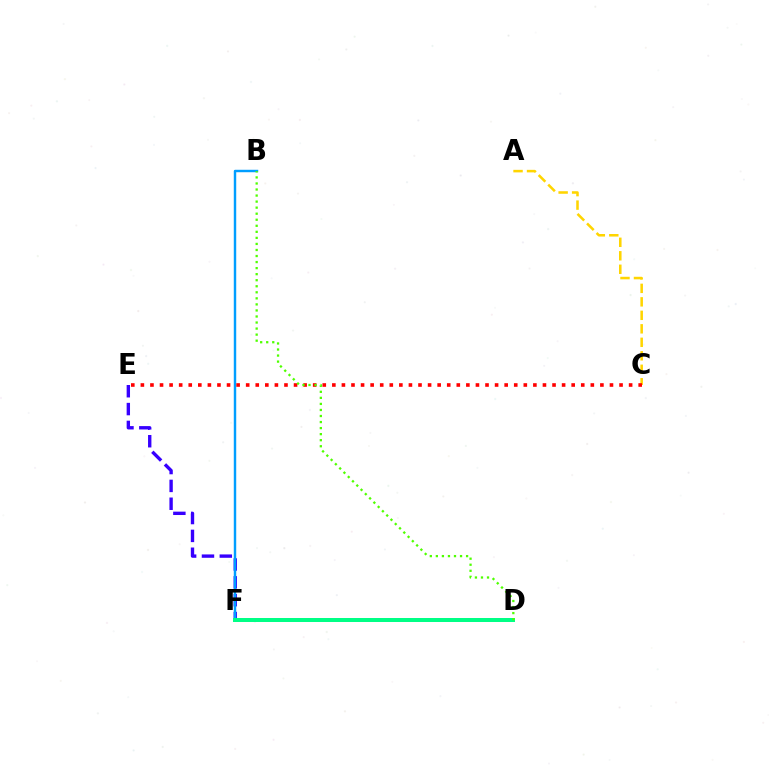{('A', 'C'): [{'color': '#ffd500', 'line_style': 'dashed', 'thickness': 1.83}], ('E', 'F'): [{'color': '#3700ff', 'line_style': 'dashed', 'thickness': 2.42}], ('D', 'F'): [{'color': '#ff00ed', 'line_style': 'dashed', 'thickness': 1.71}, {'color': '#00ff86', 'line_style': 'solid', 'thickness': 2.88}], ('B', 'F'): [{'color': '#009eff', 'line_style': 'solid', 'thickness': 1.76}], ('C', 'E'): [{'color': '#ff0000', 'line_style': 'dotted', 'thickness': 2.6}], ('B', 'D'): [{'color': '#4fff00', 'line_style': 'dotted', 'thickness': 1.64}]}